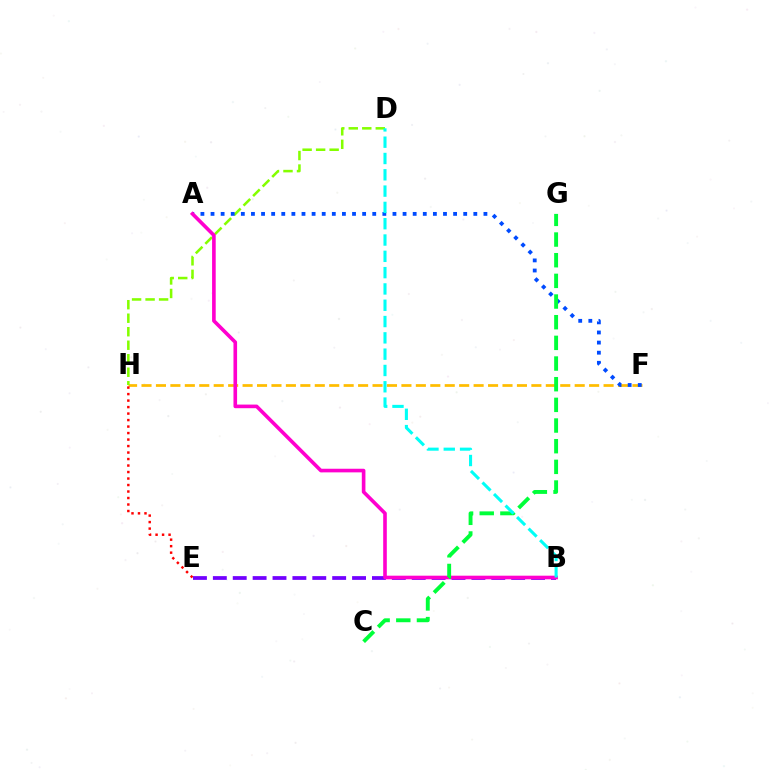{('F', 'H'): [{'color': '#ffbd00', 'line_style': 'dashed', 'thickness': 1.96}], ('D', 'H'): [{'color': '#84ff00', 'line_style': 'dashed', 'thickness': 1.83}], ('A', 'F'): [{'color': '#004bff', 'line_style': 'dotted', 'thickness': 2.75}], ('B', 'E'): [{'color': '#7200ff', 'line_style': 'dashed', 'thickness': 2.7}], ('E', 'H'): [{'color': '#ff0000', 'line_style': 'dotted', 'thickness': 1.76}], ('A', 'B'): [{'color': '#ff00cf', 'line_style': 'solid', 'thickness': 2.61}], ('C', 'G'): [{'color': '#00ff39', 'line_style': 'dashed', 'thickness': 2.81}], ('B', 'D'): [{'color': '#00fff6', 'line_style': 'dashed', 'thickness': 2.22}]}